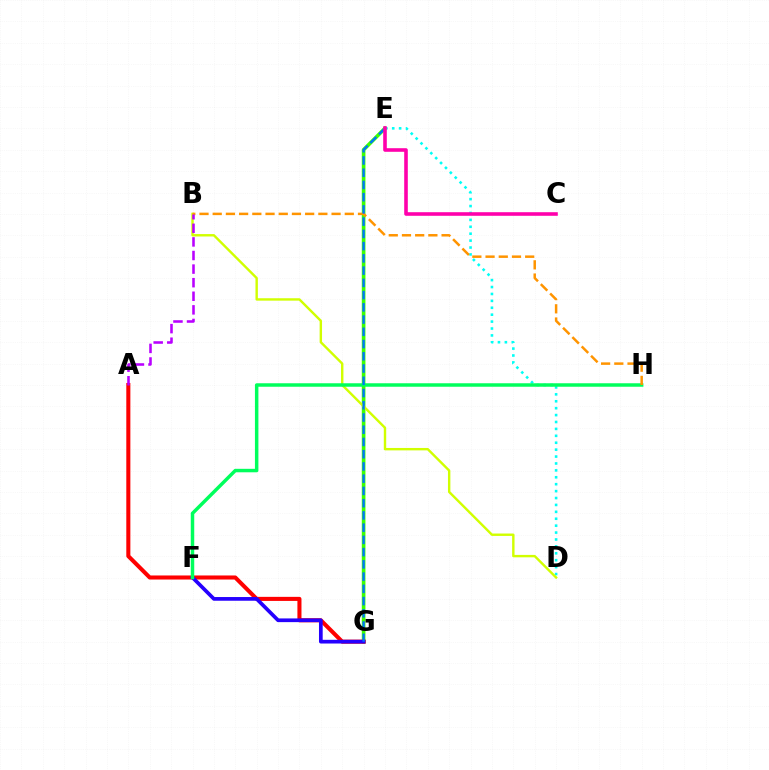{('E', 'G'): [{'color': '#3dff00', 'line_style': 'solid', 'thickness': 2.63}, {'color': '#0074ff', 'line_style': 'dashed', 'thickness': 1.66}], ('A', 'G'): [{'color': '#ff0000', 'line_style': 'solid', 'thickness': 2.93}], ('F', 'G'): [{'color': '#2500ff', 'line_style': 'solid', 'thickness': 2.67}], ('D', 'E'): [{'color': '#00fff6', 'line_style': 'dotted', 'thickness': 1.88}], ('B', 'D'): [{'color': '#d1ff00', 'line_style': 'solid', 'thickness': 1.73}], ('F', 'H'): [{'color': '#00ff5c', 'line_style': 'solid', 'thickness': 2.5}], ('B', 'H'): [{'color': '#ff9400', 'line_style': 'dashed', 'thickness': 1.79}], ('C', 'E'): [{'color': '#ff00ac', 'line_style': 'solid', 'thickness': 2.59}], ('A', 'B'): [{'color': '#b900ff', 'line_style': 'dashed', 'thickness': 1.85}]}